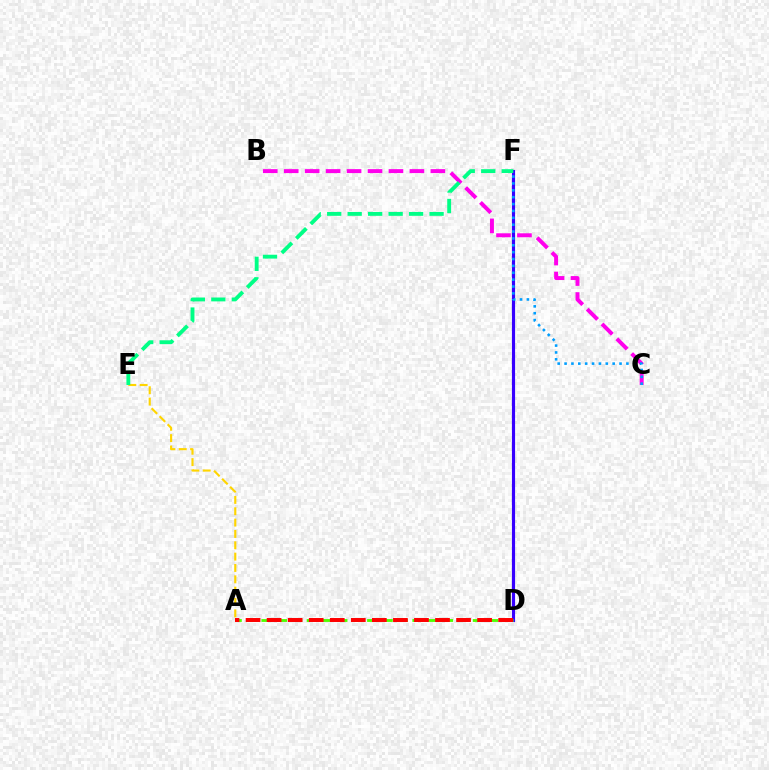{('D', 'F'): [{'color': '#3700ff', 'line_style': 'solid', 'thickness': 2.27}], ('A', 'D'): [{'color': '#4fff00', 'line_style': 'dashed', 'thickness': 2.05}, {'color': '#ff0000', 'line_style': 'dashed', 'thickness': 2.86}], ('B', 'C'): [{'color': '#ff00ed', 'line_style': 'dashed', 'thickness': 2.85}], ('A', 'E'): [{'color': '#ffd500', 'line_style': 'dashed', 'thickness': 1.54}], ('E', 'F'): [{'color': '#00ff86', 'line_style': 'dashed', 'thickness': 2.78}], ('C', 'F'): [{'color': '#009eff', 'line_style': 'dotted', 'thickness': 1.87}]}